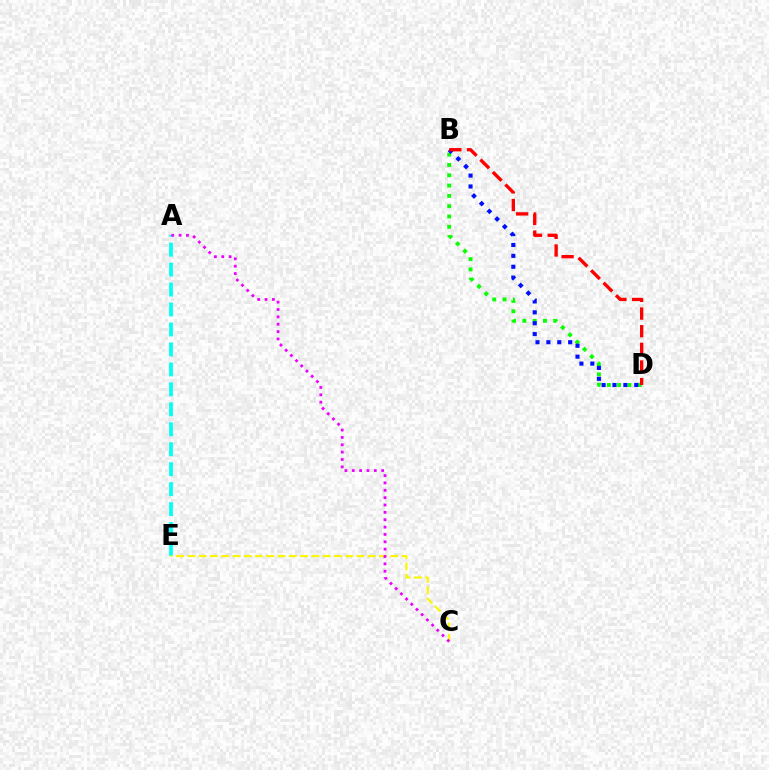{('B', 'D'): [{'color': '#08ff00', 'line_style': 'dotted', 'thickness': 2.8}, {'color': '#0010ff', 'line_style': 'dotted', 'thickness': 2.96}, {'color': '#ff0000', 'line_style': 'dashed', 'thickness': 2.4}], ('A', 'E'): [{'color': '#00fff6', 'line_style': 'dashed', 'thickness': 2.71}], ('C', 'E'): [{'color': '#fcf500', 'line_style': 'dashed', 'thickness': 1.53}], ('A', 'C'): [{'color': '#ee00ff', 'line_style': 'dotted', 'thickness': 2.0}]}